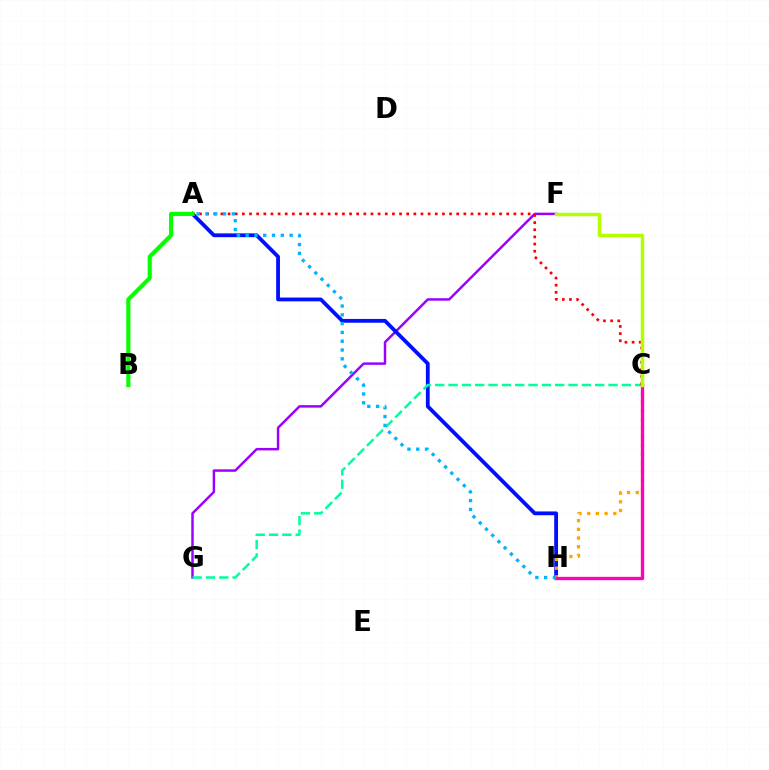{('F', 'G'): [{'color': '#9b00ff', 'line_style': 'solid', 'thickness': 1.78}], ('A', 'H'): [{'color': '#0010ff', 'line_style': 'solid', 'thickness': 2.74}, {'color': '#00b5ff', 'line_style': 'dotted', 'thickness': 2.39}], ('C', 'H'): [{'color': '#ffa500', 'line_style': 'dotted', 'thickness': 2.36}, {'color': '#ff00bd', 'line_style': 'solid', 'thickness': 2.4}], ('C', 'G'): [{'color': '#00ff9d', 'line_style': 'dashed', 'thickness': 1.81}], ('A', 'C'): [{'color': '#ff0000', 'line_style': 'dotted', 'thickness': 1.94}], ('C', 'F'): [{'color': '#b3ff00', 'line_style': 'solid', 'thickness': 2.52}], ('A', 'B'): [{'color': '#08ff00', 'line_style': 'solid', 'thickness': 2.99}]}